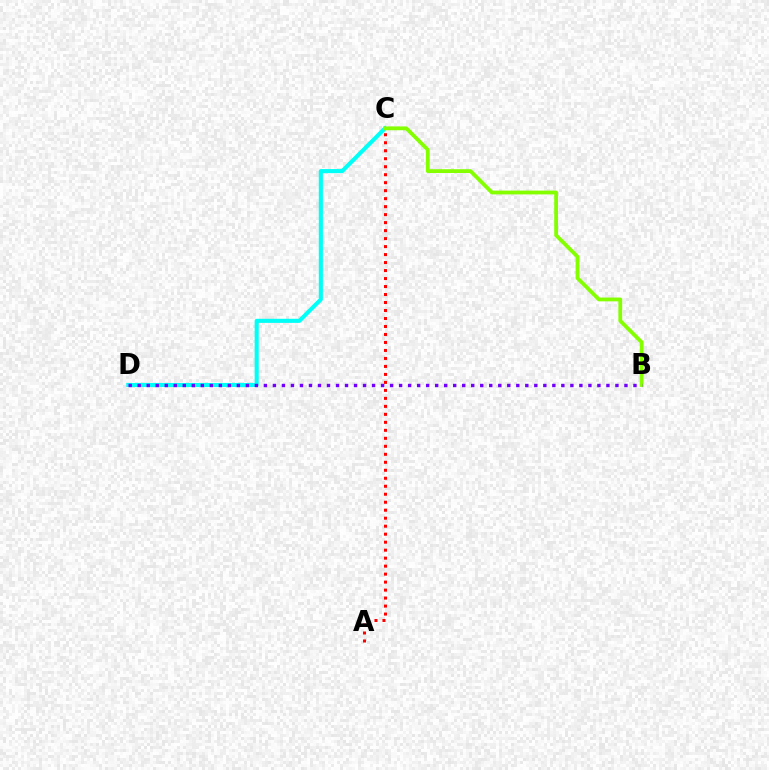{('C', 'D'): [{'color': '#00fff6', 'line_style': 'solid', 'thickness': 2.95}], ('B', 'C'): [{'color': '#84ff00', 'line_style': 'solid', 'thickness': 2.74}], ('B', 'D'): [{'color': '#7200ff', 'line_style': 'dotted', 'thickness': 2.45}], ('A', 'C'): [{'color': '#ff0000', 'line_style': 'dotted', 'thickness': 2.17}]}